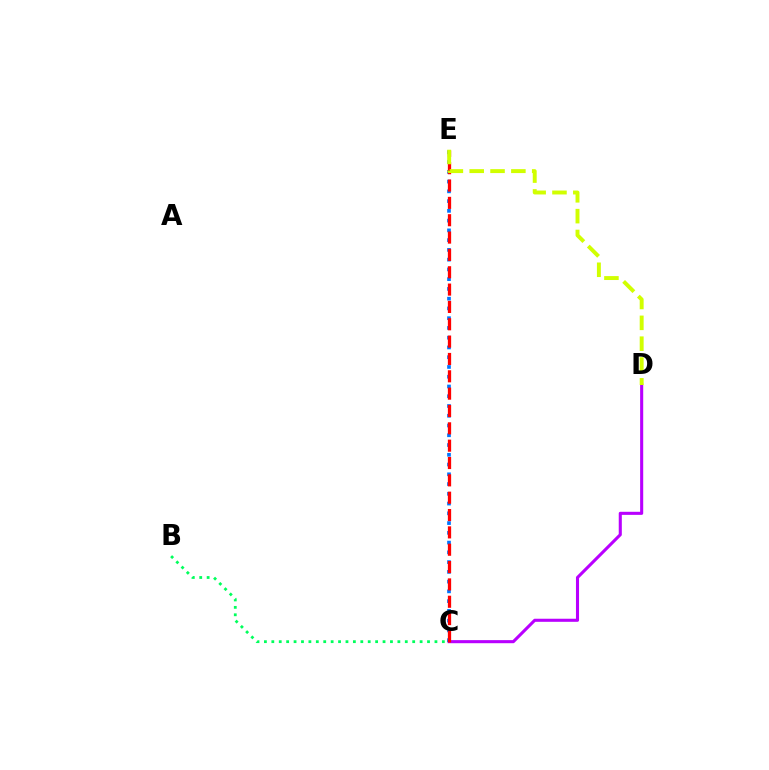{('C', 'D'): [{'color': '#b900ff', 'line_style': 'solid', 'thickness': 2.22}], ('B', 'C'): [{'color': '#00ff5c', 'line_style': 'dotted', 'thickness': 2.01}], ('C', 'E'): [{'color': '#0074ff', 'line_style': 'dotted', 'thickness': 2.65}, {'color': '#ff0000', 'line_style': 'dashed', 'thickness': 2.36}], ('D', 'E'): [{'color': '#d1ff00', 'line_style': 'dashed', 'thickness': 2.83}]}